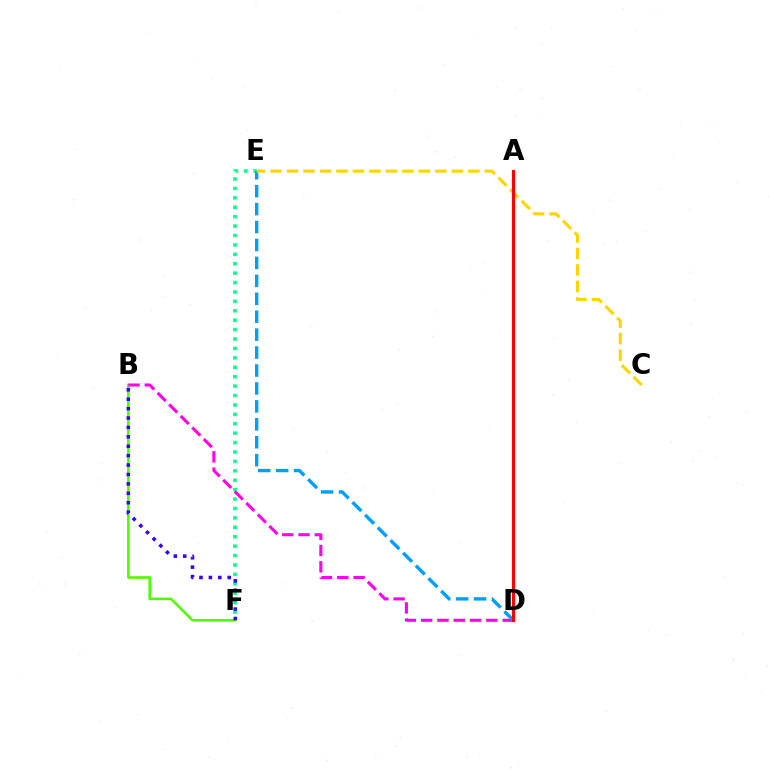{('B', 'F'): [{'color': '#4fff00', 'line_style': 'solid', 'thickness': 1.87}, {'color': '#3700ff', 'line_style': 'dotted', 'thickness': 2.56}], ('E', 'F'): [{'color': '#00ff86', 'line_style': 'dotted', 'thickness': 2.56}], ('B', 'D'): [{'color': '#ff00ed', 'line_style': 'dashed', 'thickness': 2.21}], ('D', 'E'): [{'color': '#009eff', 'line_style': 'dashed', 'thickness': 2.44}], ('C', 'E'): [{'color': '#ffd500', 'line_style': 'dashed', 'thickness': 2.24}], ('A', 'D'): [{'color': '#ff0000', 'line_style': 'solid', 'thickness': 2.27}]}